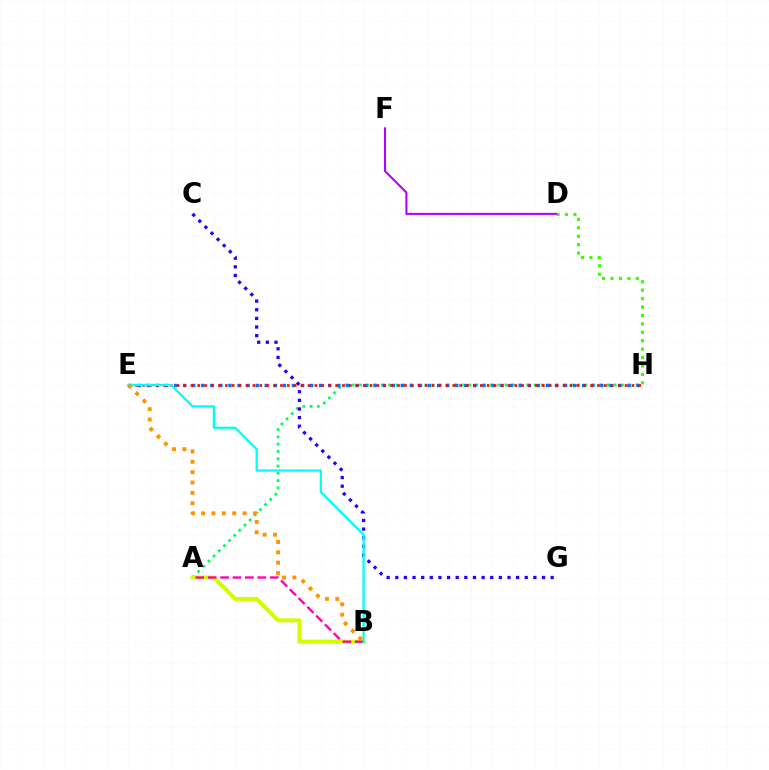{('A', 'H'): [{'color': '#00ff5c', 'line_style': 'dotted', 'thickness': 1.98}], ('C', 'G'): [{'color': '#2500ff', 'line_style': 'dotted', 'thickness': 2.34}], ('E', 'H'): [{'color': '#0074ff', 'line_style': 'dotted', 'thickness': 2.46}, {'color': '#ff0000', 'line_style': 'dotted', 'thickness': 1.87}], ('A', 'B'): [{'color': '#d1ff00', 'line_style': 'solid', 'thickness': 2.88}, {'color': '#ff00ac', 'line_style': 'dashed', 'thickness': 1.69}], ('D', 'H'): [{'color': '#3dff00', 'line_style': 'dotted', 'thickness': 2.29}], ('B', 'E'): [{'color': '#00fff6', 'line_style': 'solid', 'thickness': 1.65}, {'color': '#ff9400', 'line_style': 'dotted', 'thickness': 2.81}], ('D', 'F'): [{'color': '#b900ff', 'line_style': 'solid', 'thickness': 1.5}]}